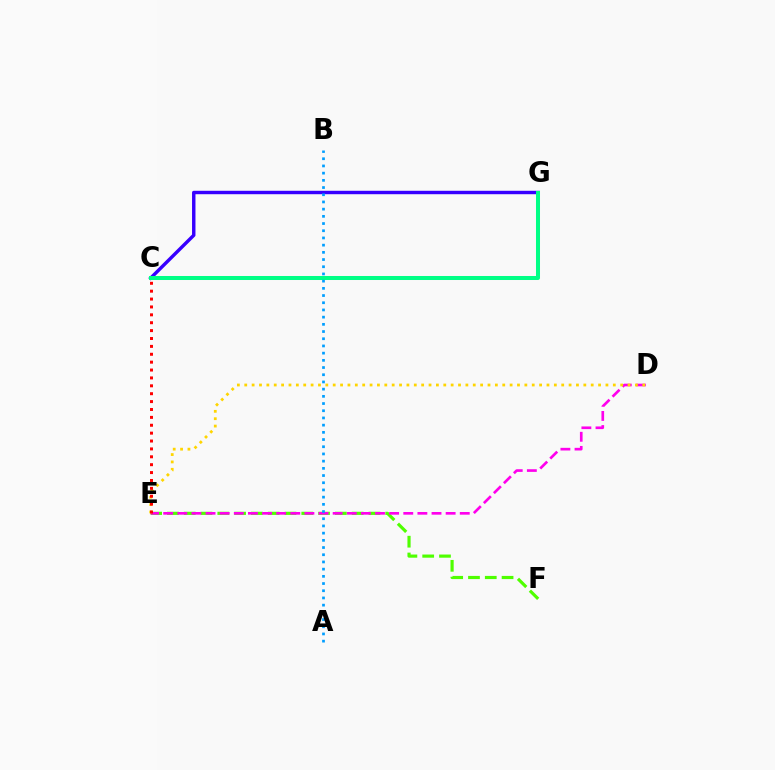{('E', 'F'): [{'color': '#4fff00', 'line_style': 'dashed', 'thickness': 2.28}], ('D', 'E'): [{'color': '#ff00ed', 'line_style': 'dashed', 'thickness': 1.92}, {'color': '#ffd500', 'line_style': 'dotted', 'thickness': 2.0}], ('C', 'E'): [{'color': '#ff0000', 'line_style': 'dotted', 'thickness': 2.14}], ('C', 'G'): [{'color': '#3700ff', 'line_style': 'solid', 'thickness': 2.47}, {'color': '#00ff86', 'line_style': 'solid', 'thickness': 2.89}], ('A', 'B'): [{'color': '#009eff', 'line_style': 'dotted', 'thickness': 1.96}]}